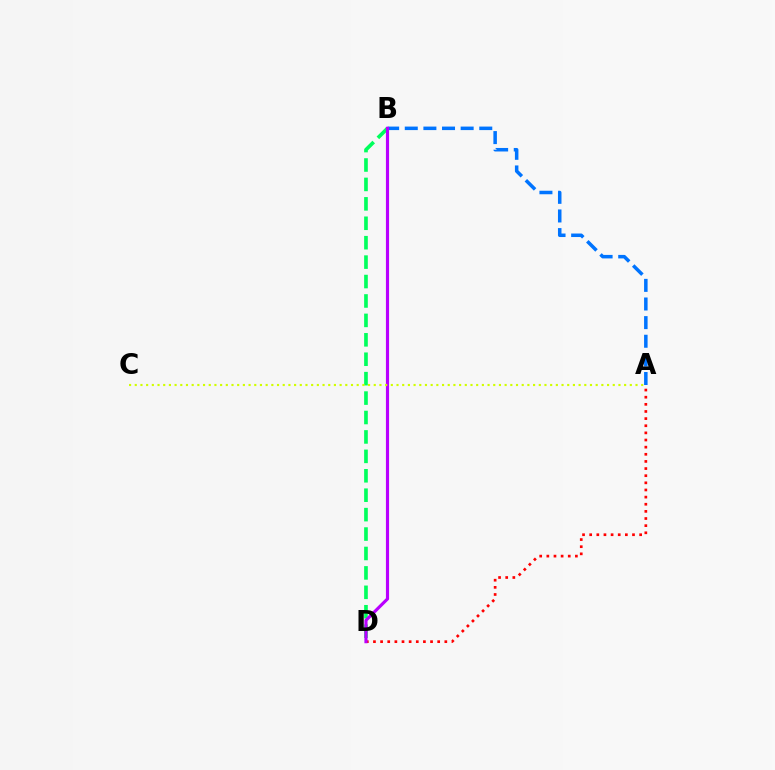{('A', 'D'): [{'color': '#ff0000', 'line_style': 'dotted', 'thickness': 1.94}], ('B', 'D'): [{'color': '#00ff5c', 'line_style': 'dashed', 'thickness': 2.64}, {'color': '#b900ff', 'line_style': 'solid', 'thickness': 2.27}], ('A', 'B'): [{'color': '#0074ff', 'line_style': 'dashed', 'thickness': 2.53}], ('A', 'C'): [{'color': '#d1ff00', 'line_style': 'dotted', 'thickness': 1.55}]}